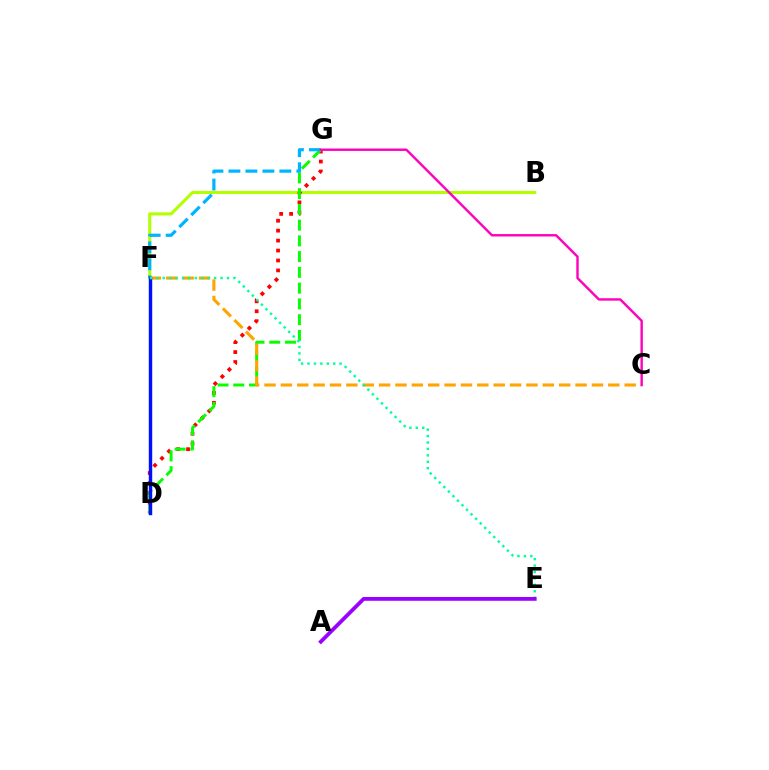{('B', 'F'): [{'color': '#b3ff00', 'line_style': 'solid', 'thickness': 2.21}], ('D', 'G'): [{'color': '#ff0000', 'line_style': 'dotted', 'thickness': 2.7}, {'color': '#08ff00', 'line_style': 'dashed', 'thickness': 2.14}], ('C', 'F'): [{'color': '#ffa500', 'line_style': 'dashed', 'thickness': 2.22}], ('F', 'G'): [{'color': '#00b5ff', 'line_style': 'dashed', 'thickness': 2.31}], ('D', 'F'): [{'color': '#0010ff', 'line_style': 'solid', 'thickness': 2.46}], ('C', 'G'): [{'color': '#ff00bd', 'line_style': 'solid', 'thickness': 1.73}], ('E', 'F'): [{'color': '#00ff9d', 'line_style': 'dotted', 'thickness': 1.75}], ('A', 'E'): [{'color': '#9b00ff', 'line_style': 'solid', 'thickness': 2.73}]}